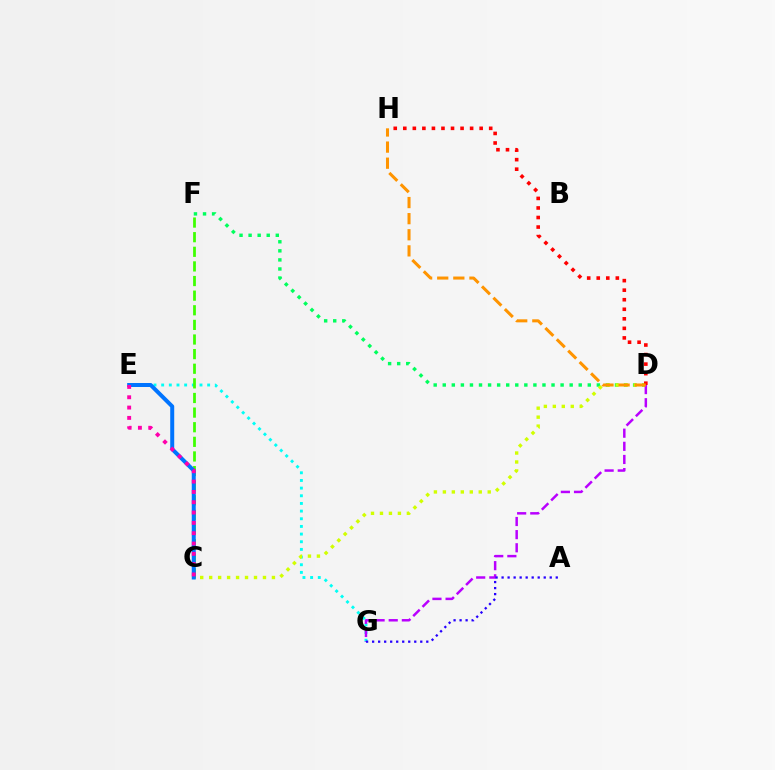{('E', 'G'): [{'color': '#00fff6', 'line_style': 'dotted', 'thickness': 2.08}], ('C', 'F'): [{'color': '#3dff00', 'line_style': 'dashed', 'thickness': 1.99}], ('D', 'F'): [{'color': '#00ff5c', 'line_style': 'dotted', 'thickness': 2.46}], ('C', 'D'): [{'color': '#d1ff00', 'line_style': 'dotted', 'thickness': 2.44}], ('D', 'G'): [{'color': '#b900ff', 'line_style': 'dashed', 'thickness': 1.78}], ('C', 'E'): [{'color': '#0074ff', 'line_style': 'solid', 'thickness': 2.87}, {'color': '#ff00ac', 'line_style': 'dotted', 'thickness': 2.8}], ('A', 'G'): [{'color': '#2500ff', 'line_style': 'dotted', 'thickness': 1.64}], ('D', 'H'): [{'color': '#ff0000', 'line_style': 'dotted', 'thickness': 2.59}, {'color': '#ff9400', 'line_style': 'dashed', 'thickness': 2.19}]}